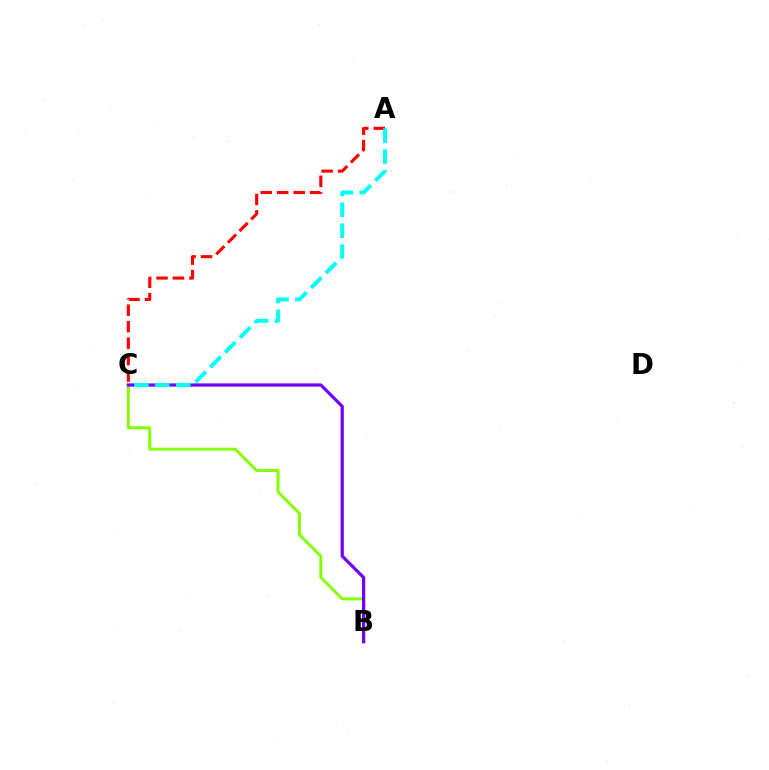{('B', 'C'): [{'color': '#84ff00', 'line_style': 'solid', 'thickness': 2.14}, {'color': '#7200ff', 'line_style': 'solid', 'thickness': 2.31}], ('A', 'C'): [{'color': '#ff0000', 'line_style': 'dashed', 'thickness': 2.24}, {'color': '#00fff6', 'line_style': 'dashed', 'thickness': 2.84}]}